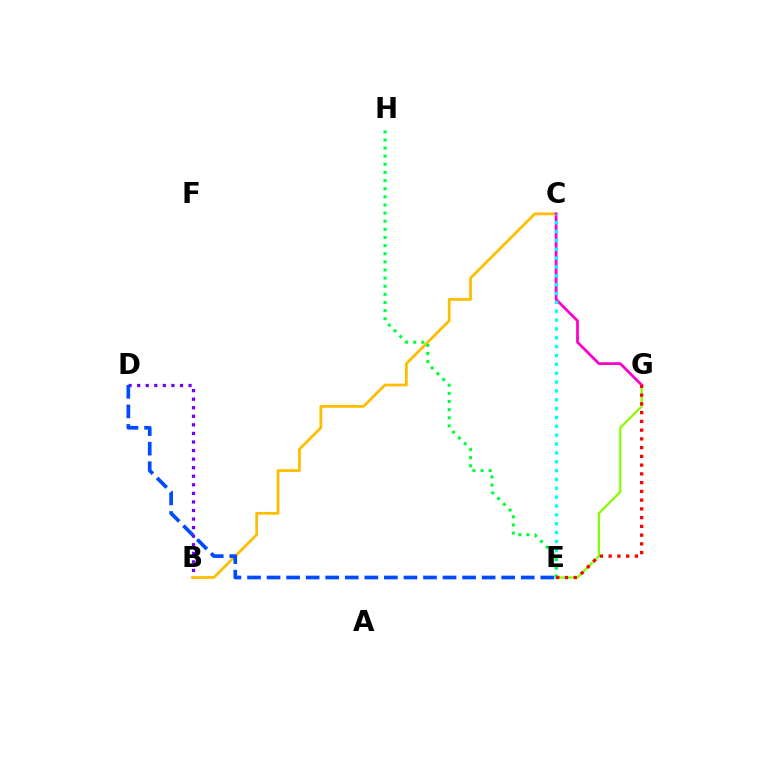{('B', 'D'): [{'color': '#7200ff', 'line_style': 'dotted', 'thickness': 2.33}], ('B', 'C'): [{'color': '#ffbd00', 'line_style': 'solid', 'thickness': 1.99}], ('E', 'G'): [{'color': '#84ff00', 'line_style': 'solid', 'thickness': 1.63}, {'color': '#ff0000', 'line_style': 'dotted', 'thickness': 2.38}], ('D', 'E'): [{'color': '#004bff', 'line_style': 'dashed', 'thickness': 2.66}], ('C', 'G'): [{'color': '#ff00cf', 'line_style': 'solid', 'thickness': 2.01}], ('C', 'E'): [{'color': '#00fff6', 'line_style': 'dotted', 'thickness': 2.41}], ('E', 'H'): [{'color': '#00ff39', 'line_style': 'dotted', 'thickness': 2.21}]}